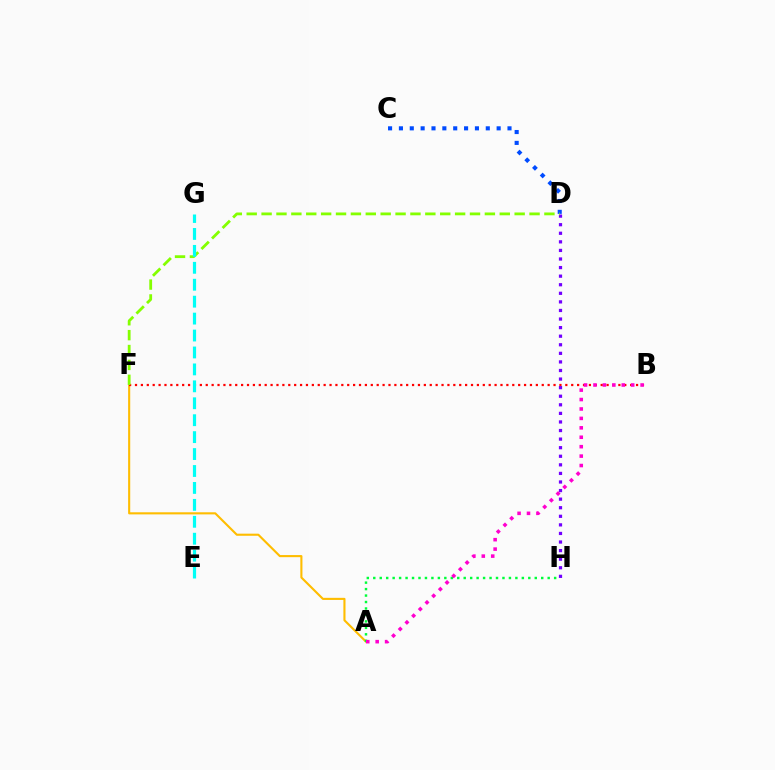{('A', 'F'): [{'color': '#ffbd00', 'line_style': 'solid', 'thickness': 1.52}], ('D', 'H'): [{'color': '#7200ff', 'line_style': 'dotted', 'thickness': 2.33}], ('C', 'D'): [{'color': '#004bff', 'line_style': 'dotted', 'thickness': 2.95}], ('B', 'F'): [{'color': '#ff0000', 'line_style': 'dotted', 'thickness': 1.6}], ('A', 'H'): [{'color': '#00ff39', 'line_style': 'dotted', 'thickness': 1.76}], ('D', 'F'): [{'color': '#84ff00', 'line_style': 'dashed', 'thickness': 2.02}], ('E', 'G'): [{'color': '#00fff6', 'line_style': 'dashed', 'thickness': 2.3}], ('A', 'B'): [{'color': '#ff00cf', 'line_style': 'dotted', 'thickness': 2.56}]}